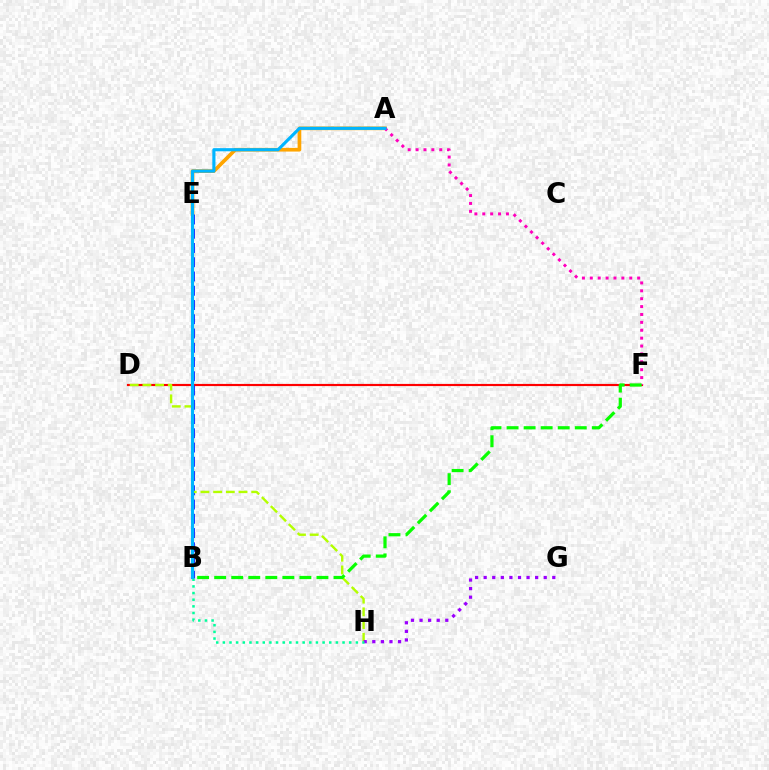{('D', 'F'): [{'color': '#ff0000', 'line_style': 'solid', 'thickness': 1.56}], ('A', 'E'): [{'color': '#ffa500', 'line_style': 'solid', 'thickness': 2.66}], ('B', 'E'): [{'color': '#0010ff', 'line_style': 'dashed', 'thickness': 1.94}], ('D', 'H'): [{'color': '#b3ff00', 'line_style': 'dashed', 'thickness': 1.72}], ('G', 'H'): [{'color': '#9b00ff', 'line_style': 'dotted', 'thickness': 2.33}], ('A', 'F'): [{'color': '#ff00bd', 'line_style': 'dotted', 'thickness': 2.14}], ('B', 'H'): [{'color': '#00ff9d', 'line_style': 'dotted', 'thickness': 1.81}], ('A', 'B'): [{'color': '#00b5ff', 'line_style': 'solid', 'thickness': 2.26}], ('B', 'F'): [{'color': '#08ff00', 'line_style': 'dashed', 'thickness': 2.32}]}